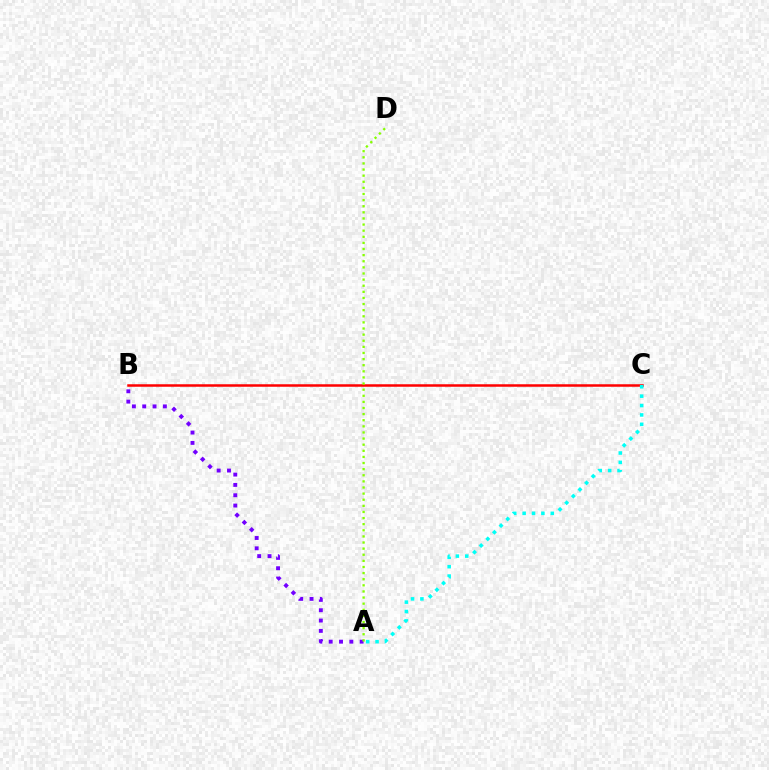{('A', 'B'): [{'color': '#7200ff', 'line_style': 'dotted', 'thickness': 2.8}], ('B', 'C'): [{'color': '#ff0000', 'line_style': 'solid', 'thickness': 1.8}], ('A', 'C'): [{'color': '#00fff6', 'line_style': 'dotted', 'thickness': 2.55}], ('A', 'D'): [{'color': '#84ff00', 'line_style': 'dotted', 'thickness': 1.66}]}